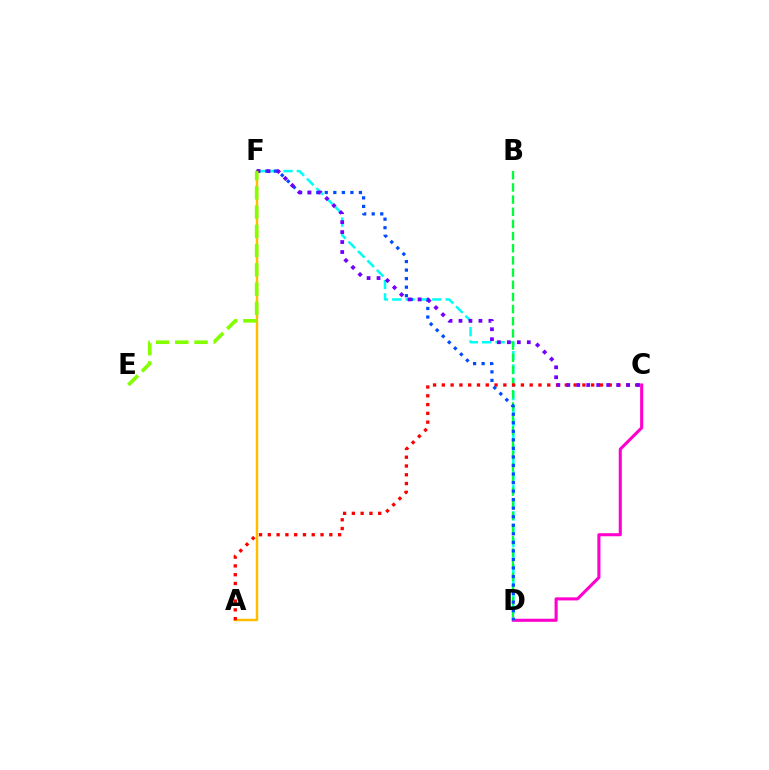{('C', 'D'): [{'color': '#ff00cf', 'line_style': 'solid', 'thickness': 2.22}], ('D', 'F'): [{'color': '#00fff6', 'line_style': 'dashed', 'thickness': 1.81}, {'color': '#004bff', 'line_style': 'dotted', 'thickness': 2.32}], ('A', 'F'): [{'color': '#ffbd00', 'line_style': 'solid', 'thickness': 1.78}], ('B', 'D'): [{'color': '#00ff39', 'line_style': 'dashed', 'thickness': 1.65}], ('A', 'C'): [{'color': '#ff0000', 'line_style': 'dotted', 'thickness': 2.39}], ('C', 'F'): [{'color': '#7200ff', 'line_style': 'dotted', 'thickness': 2.71}], ('E', 'F'): [{'color': '#84ff00', 'line_style': 'dashed', 'thickness': 2.61}]}